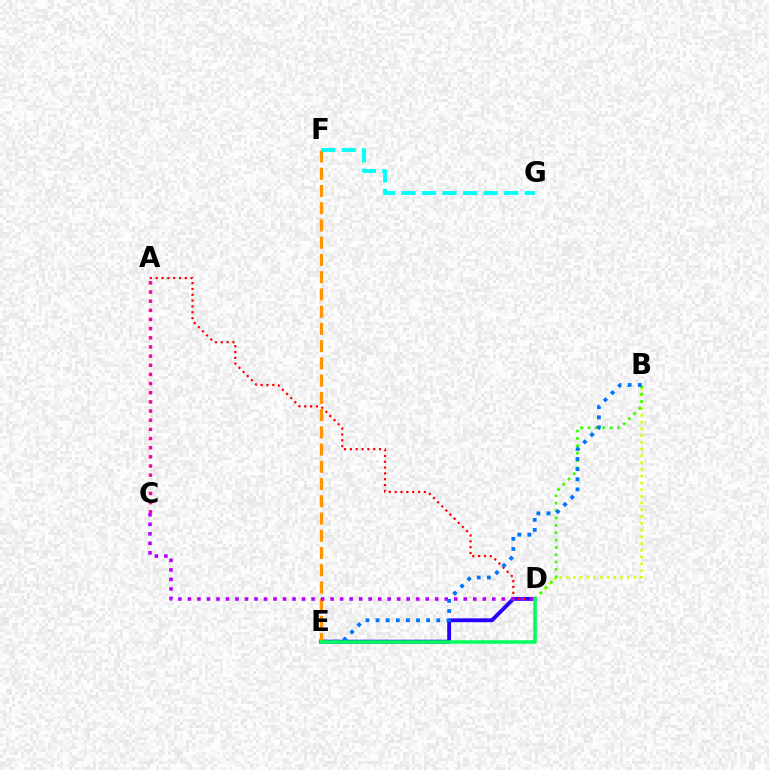{('B', 'D'): [{'color': '#d1ff00', 'line_style': 'dotted', 'thickness': 1.83}, {'color': '#3dff00', 'line_style': 'dotted', 'thickness': 2.0}], ('D', 'E'): [{'color': '#2500ff', 'line_style': 'solid', 'thickness': 2.79}, {'color': '#00ff5c', 'line_style': 'solid', 'thickness': 2.53}], ('A', 'D'): [{'color': '#ff0000', 'line_style': 'dotted', 'thickness': 1.59}], ('E', 'F'): [{'color': '#ff9400', 'line_style': 'dashed', 'thickness': 2.34}], ('C', 'D'): [{'color': '#b900ff', 'line_style': 'dotted', 'thickness': 2.58}], ('B', 'E'): [{'color': '#0074ff', 'line_style': 'dotted', 'thickness': 2.75}], ('F', 'G'): [{'color': '#00fff6', 'line_style': 'dashed', 'thickness': 2.79}], ('A', 'C'): [{'color': '#ff00ac', 'line_style': 'dotted', 'thickness': 2.49}]}